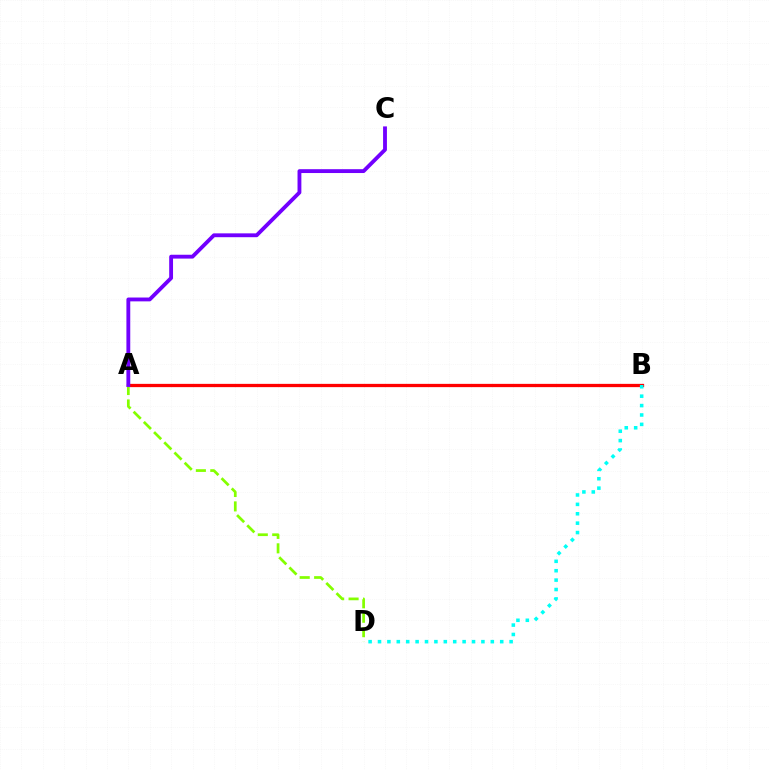{('A', 'B'): [{'color': '#ff0000', 'line_style': 'solid', 'thickness': 2.36}], ('B', 'D'): [{'color': '#00fff6', 'line_style': 'dotted', 'thickness': 2.55}], ('A', 'D'): [{'color': '#84ff00', 'line_style': 'dashed', 'thickness': 1.96}], ('A', 'C'): [{'color': '#7200ff', 'line_style': 'solid', 'thickness': 2.77}]}